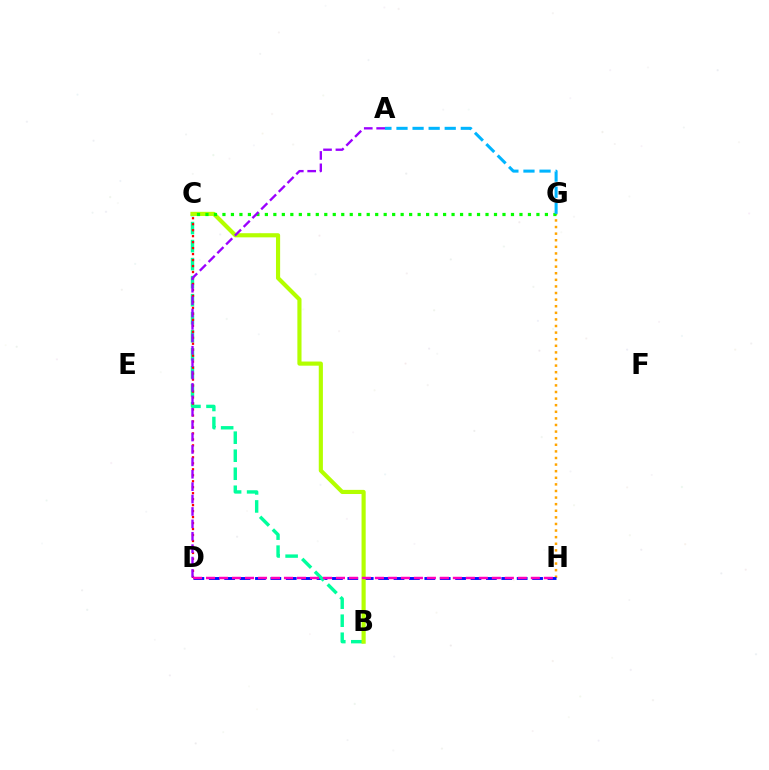{('G', 'H'): [{'color': '#ffa500', 'line_style': 'dotted', 'thickness': 1.79}], ('D', 'H'): [{'color': '#0010ff', 'line_style': 'dashed', 'thickness': 2.09}, {'color': '#ff00bd', 'line_style': 'dashed', 'thickness': 1.76}], ('B', 'C'): [{'color': '#00ff9d', 'line_style': 'dashed', 'thickness': 2.45}, {'color': '#b3ff00', 'line_style': 'solid', 'thickness': 2.98}], ('C', 'G'): [{'color': '#08ff00', 'line_style': 'dotted', 'thickness': 2.31}], ('C', 'D'): [{'color': '#ff0000', 'line_style': 'dotted', 'thickness': 1.62}], ('A', 'G'): [{'color': '#00b5ff', 'line_style': 'dashed', 'thickness': 2.18}], ('A', 'D'): [{'color': '#9b00ff', 'line_style': 'dashed', 'thickness': 1.68}]}